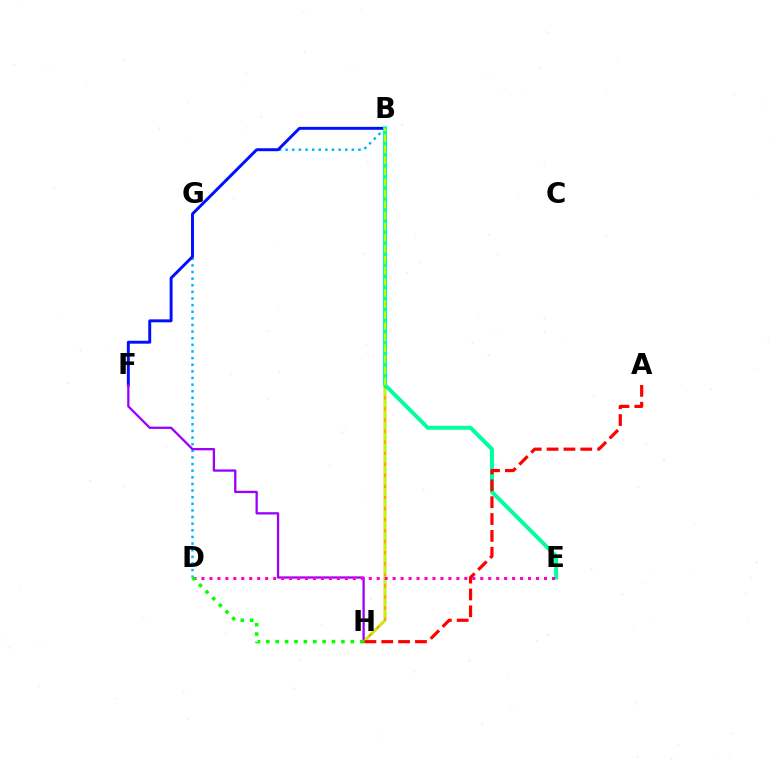{('B', 'D'): [{'color': '#00b5ff', 'line_style': 'dotted', 'thickness': 1.8}], ('B', 'H'): [{'color': '#ffa500', 'line_style': 'solid', 'thickness': 1.97}, {'color': '#b3ff00', 'line_style': 'dashed', 'thickness': 1.5}], ('B', 'F'): [{'color': '#0010ff', 'line_style': 'solid', 'thickness': 2.11}], ('F', 'H'): [{'color': '#9b00ff', 'line_style': 'solid', 'thickness': 1.65}], ('B', 'E'): [{'color': '#00ff9d', 'line_style': 'solid', 'thickness': 2.85}], ('A', 'H'): [{'color': '#ff0000', 'line_style': 'dashed', 'thickness': 2.29}], ('D', 'E'): [{'color': '#ff00bd', 'line_style': 'dotted', 'thickness': 2.16}], ('D', 'H'): [{'color': '#08ff00', 'line_style': 'dotted', 'thickness': 2.55}]}